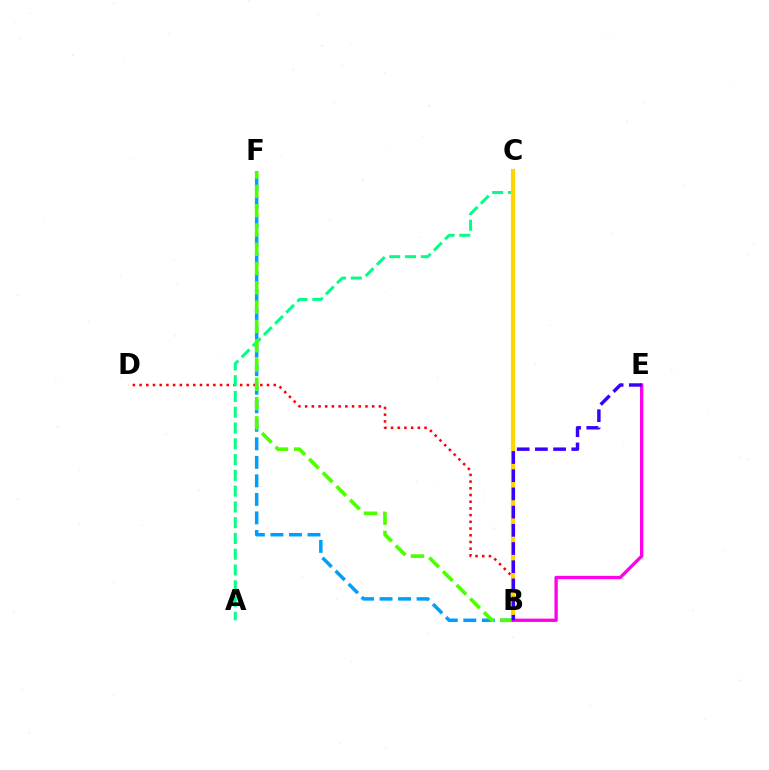{('B', 'F'): [{'color': '#009eff', 'line_style': 'dashed', 'thickness': 2.52}, {'color': '#4fff00', 'line_style': 'dashed', 'thickness': 2.62}], ('B', 'D'): [{'color': '#ff0000', 'line_style': 'dotted', 'thickness': 1.82}], ('A', 'C'): [{'color': '#00ff86', 'line_style': 'dashed', 'thickness': 2.14}], ('B', 'C'): [{'color': '#ffd500', 'line_style': 'solid', 'thickness': 2.99}], ('B', 'E'): [{'color': '#ff00ed', 'line_style': 'solid', 'thickness': 2.38}, {'color': '#3700ff', 'line_style': 'dashed', 'thickness': 2.47}]}